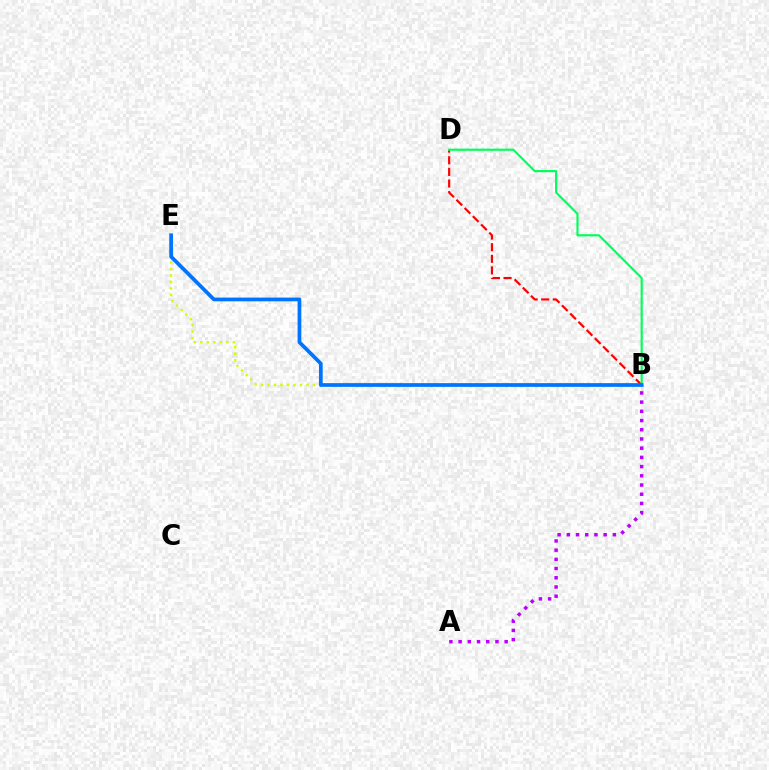{('B', 'E'): [{'color': '#d1ff00', 'line_style': 'dotted', 'thickness': 1.76}, {'color': '#0074ff', 'line_style': 'solid', 'thickness': 2.68}], ('B', 'D'): [{'color': '#ff0000', 'line_style': 'dashed', 'thickness': 1.58}, {'color': '#00ff5c', 'line_style': 'solid', 'thickness': 1.56}], ('A', 'B'): [{'color': '#b900ff', 'line_style': 'dotted', 'thickness': 2.5}]}